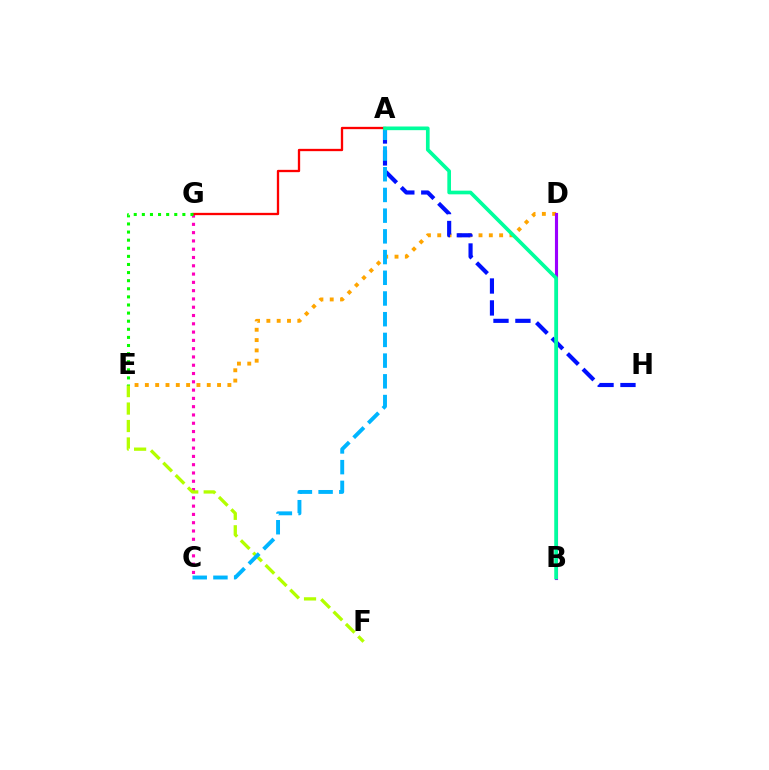{('D', 'E'): [{'color': '#ffa500', 'line_style': 'dotted', 'thickness': 2.8}], ('C', 'G'): [{'color': '#ff00bd', 'line_style': 'dotted', 'thickness': 2.25}], ('A', 'H'): [{'color': '#0010ff', 'line_style': 'dashed', 'thickness': 2.98}], ('E', 'F'): [{'color': '#b3ff00', 'line_style': 'dashed', 'thickness': 2.37}], ('A', 'C'): [{'color': '#00b5ff', 'line_style': 'dashed', 'thickness': 2.81}], ('A', 'G'): [{'color': '#ff0000', 'line_style': 'solid', 'thickness': 1.67}], ('B', 'D'): [{'color': '#9b00ff', 'line_style': 'solid', 'thickness': 2.24}], ('A', 'B'): [{'color': '#00ff9d', 'line_style': 'solid', 'thickness': 2.64}], ('E', 'G'): [{'color': '#08ff00', 'line_style': 'dotted', 'thickness': 2.2}]}